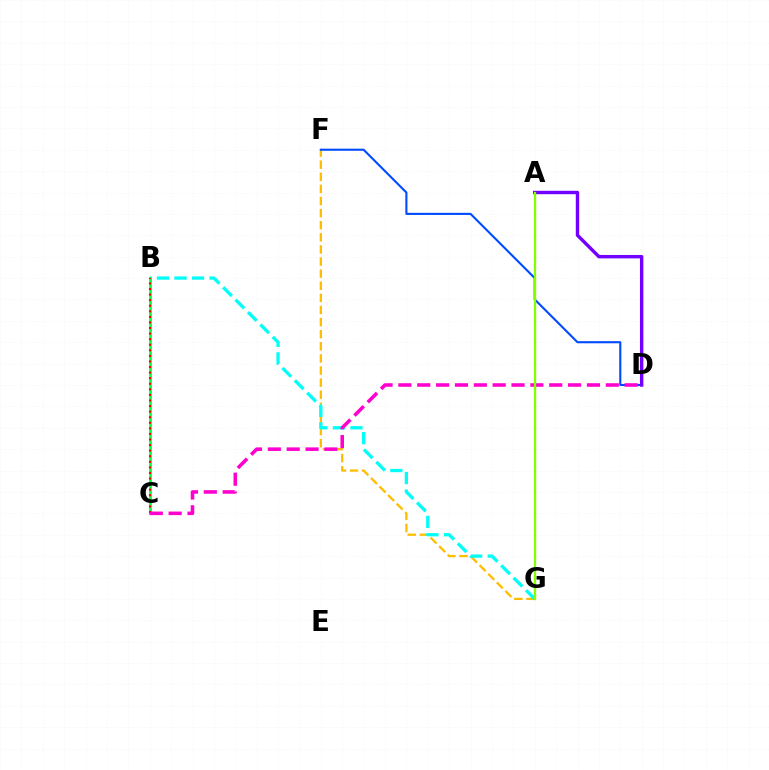{('F', 'G'): [{'color': '#ffbd00', 'line_style': 'dashed', 'thickness': 1.64}], ('D', 'F'): [{'color': '#004bff', 'line_style': 'solid', 'thickness': 1.52}], ('B', 'G'): [{'color': '#00fff6', 'line_style': 'dashed', 'thickness': 2.38}], ('B', 'C'): [{'color': '#00ff39', 'line_style': 'solid', 'thickness': 1.91}, {'color': '#ff0000', 'line_style': 'dotted', 'thickness': 1.51}], ('A', 'D'): [{'color': '#7200ff', 'line_style': 'solid', 'thickness': 2.45}], ('C', 'D'): [{'color': '#ff00cf', 'line_style': 'dashed', 'thickness': 2.56}], ('A', 'G'): [{'color': '#84ff00', 'line_style': 'solid', 'thickness': 1.65}]}